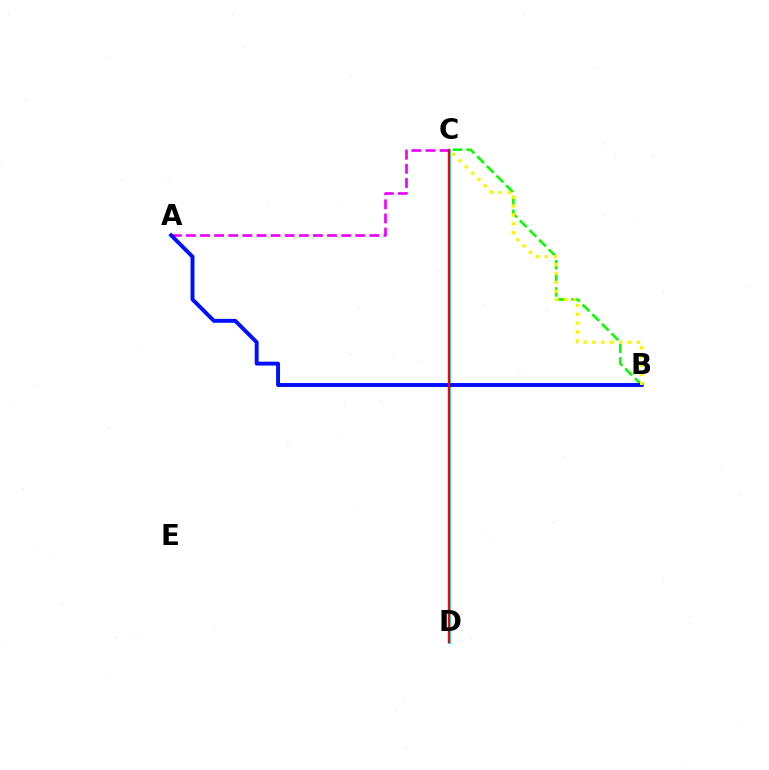{('A', 'C'): [{'color': '#ee00ff', 'line_style': 'dashed', 'thickness': 1.92}], ('C', 'D'): [{'color': '#00fff6', 'line_style': 'solid', 'thickness': 2.12}, {'color': '#ff0000', 'line_style': 'solid', 'thickness': 1.71}], ('B', 'C'): [{'color': '#08ff00', 'line_style': 'dashed', 'thickness': 1.85}, {'color': '#fcf500', 'line_style': 'dotted', 'thickness': 2.41}], ('A', 'B'): [{'color': '#0010ff', 'line_style': 'solid', 'thickness': 2.82}]}